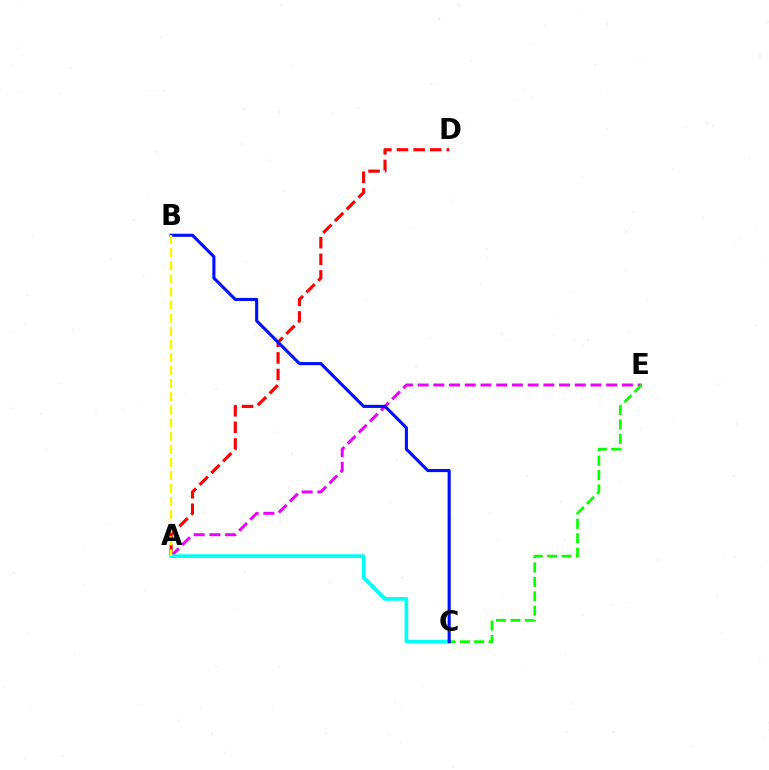{('A', 'D'): [{'color': '#ff0000', 'line_style': 'dashed', 'thickness': 2.26}], ('A', 'E'): [{'color': '#ee00ff', 'line_style': 'dashed', 'thickness': 2.13}], ('A', 'C'): [{'color': '#00fff6', 'line_style': 'solid', 'thickness': 2.65}], ('C', 'E'): [{'color': '#08ff00', 'line_style': 'dashed', 'thickness': 1.96}], ('B', 'C'): [{'color': '#0010ff', 'line_style': 'solid', 'thickness': 2.23}], ('A', 'B'): [{'color': '#fcf500', 'line_style': 'dashed', 'thickness': 1.78}]}